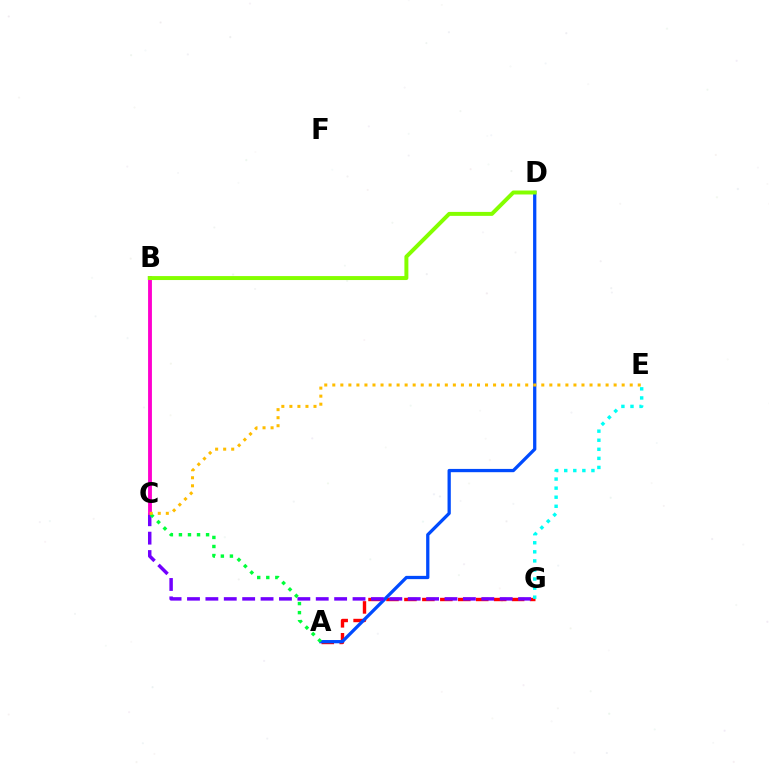{('A', 'G'): [{'color': '#ff0000', 'line_style': 'dashed', 'thickness': 2.44}], ('A', 'D'): [{'color': '#004bff', 'line_style': 'solid', 'thickness': 2.36}], ('C', 'G'): [{'color': '#7200ff', 'line_style': 'dashed', 'thickness': 2.5}], ('B', 'C'): [{'color': '#ff00cf', 'line_style': 'solid', 'thickness': 2.77}], ('B', 'D'): [{'color': '#84ff00', 'line_style': 'solid', 'thickness': 2.85}], ('A', 'C'): [{'color': '#00ff39', 'line_style': 'dotted', 'thickness': 2.46}], ('E', 'G'): [{'color': '#00fff6', 'line_style': 'dotted', 'thickness': 2.46}], ('C', 'E'): [{'color': '#ffbd00', 'line_style': 'dotted', 'thickness': 2.18}]}